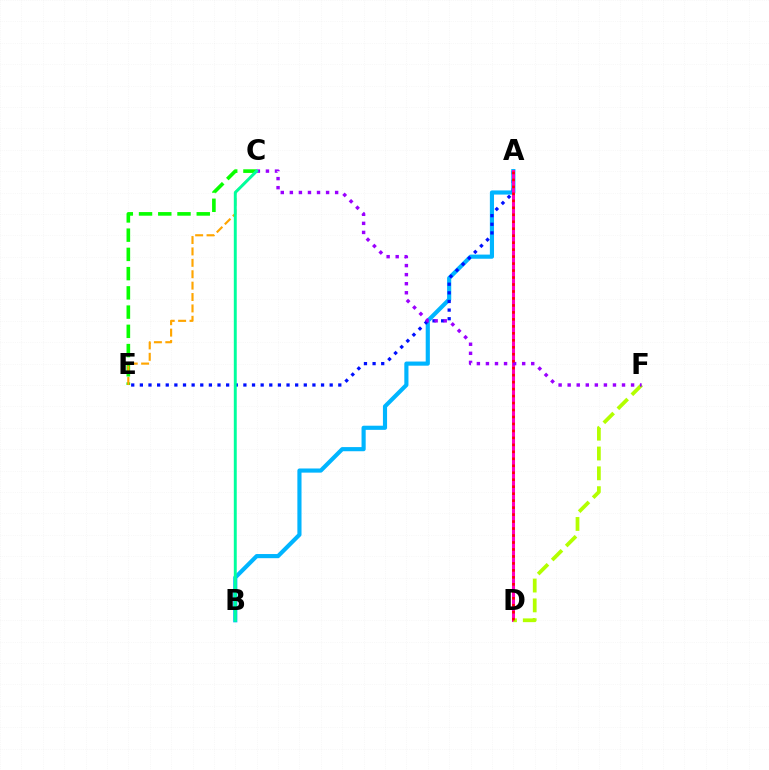{('C', 'E'): [{'color': '#08ff00', 'line_style': 'dashed', 'thickness': 2.61}, {'color': '#ffa500', 'line_style': 'dashed', 'thickness': 1.55}], ('A', 'B'): [{'color': '#00b5ff', 'line_style': 'solid', 'thickness': 2.98}], ('A', 'E'): [{'color': '#0010ff', 'line_style': 'dotted', 'thickness': 2.34}], ('A', 'D'): [{'color': '#ff00bd', 'line_style': 'solid', 'thickness': 2.19}, {'color': '#ff0000', 'line_style': 'dotted', 'thickness': 1.89}], ('D', 'F'): [{'color': '#b3ff00', 'line_style': 'dashed', 'thickness': 2.69}], ('C', 'F'): [{'color': '#9b00ff', 'line_style': 'dotted', 'thickness': 2.46}], ('B', 'C'): [{'color': '#00ff9d', 'line_style': 'solid', 'thickness': 2.11}]}